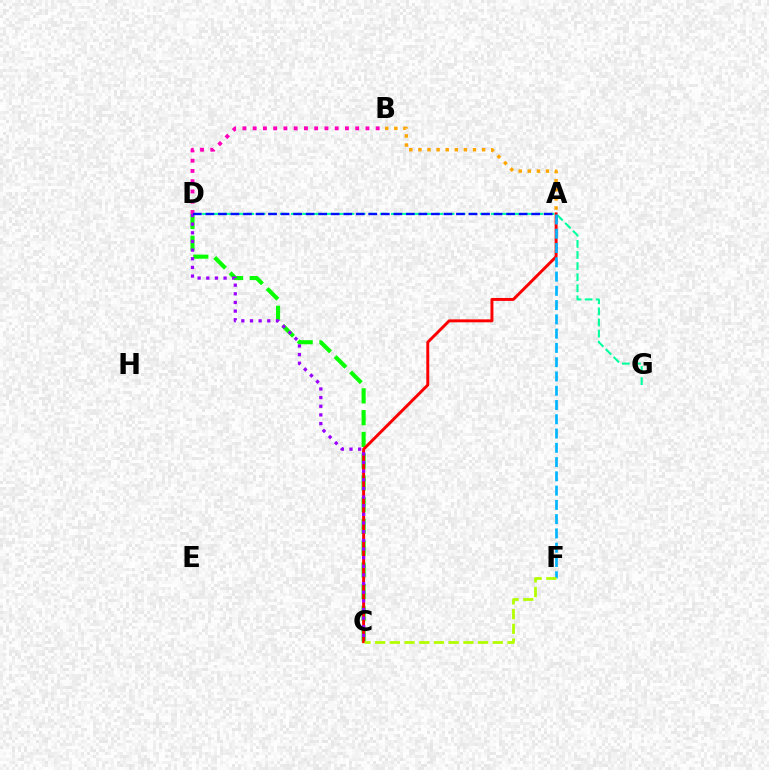{('D', 'G'): [{'color': '#00ff9d', 'line_style': 'dashed', 'thickness': 1.51}], ('C', 'D'): [{'color': '#08ff00', 'line_style': 'dashed', 'thickness': 2.96}, {'color': '#9b00ff', 'line_style': 'dotted', 'thickness': 2.35}], ('B', 'D'): [{'color': '#ff00bd', 'line_style': 'dotted', 'thickness': 2.79}], ('A', 'C'): [{'color': '#ff0000', 'line_style': 'solid', 'thickness': 2.12}], ('A', 'F'): [{'color': '#00b5ff', 'line_style': 'dashed', 'thickness': 1.94}], ('C', 'F'): [{'color': '#b3ff00', 'line_style': 'dashed', 'thickness': 2.0}], ('A', 'B'): [{'color': '#ffa500', 'line_style': 'dotted', 'thickness': 2.47}], ('A', 'D'): [{'color': '#0010ff', 'line_style': 'dashed', 'thickness': 1.7}]}